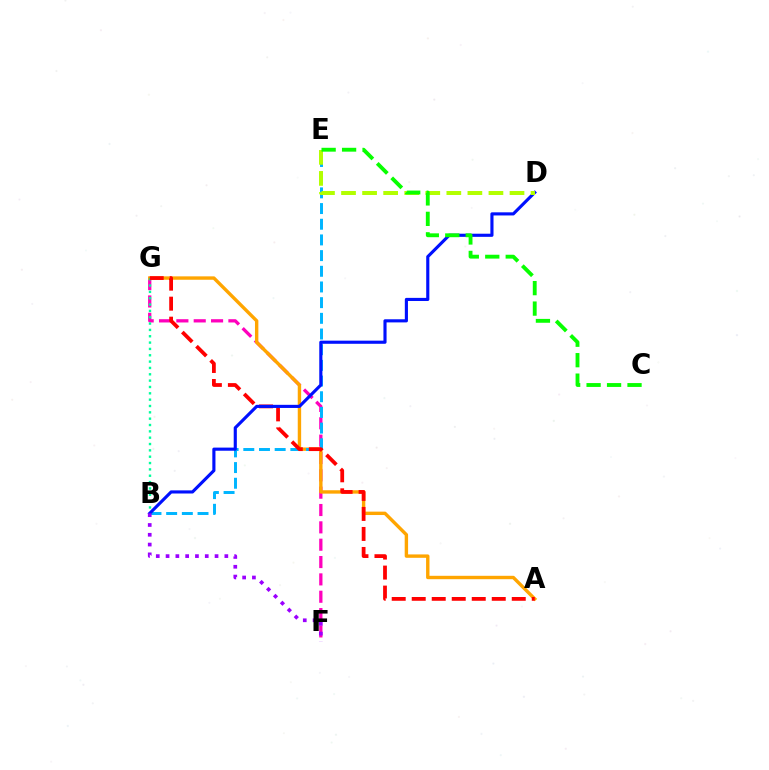{('F', 'G'): [{'color': '#ff00bd', 'line_style': 'dashed', 'thickness': 2.36}], ('A', 'G'): [{'color': '#ffa500', 'line_style': 'solid', 'thickness': 2.45}, {'color': '#ff0000', 'line_style': 'dashed', 'thickness': 2.72}], ('B', 'G'): [{'color': '#00ff9d', 'line_style': 'dotted', 'thickness': 1.72}], ('B', 'E'): [{'color': '#00b5ff', 'line_style': 'dashed', 'thickness': 2.13}], ('B', 'D'): [{'color': '#0010ff', 'line_style': 'solid', 'thickness': 2.25}], ('D', 'E'): [{'color': '#b3ff00', 'line_style': 'dashed', 'thickness': 2.86}], ('C', 'E'): [{'color': '#08ff00', 'line_style': 'dashed', 'thickness': 2.78}], ('B', 'F'): [{'color': '#9b00ff', 'line_style': 'dotted', 'thickness': 2.66}]}